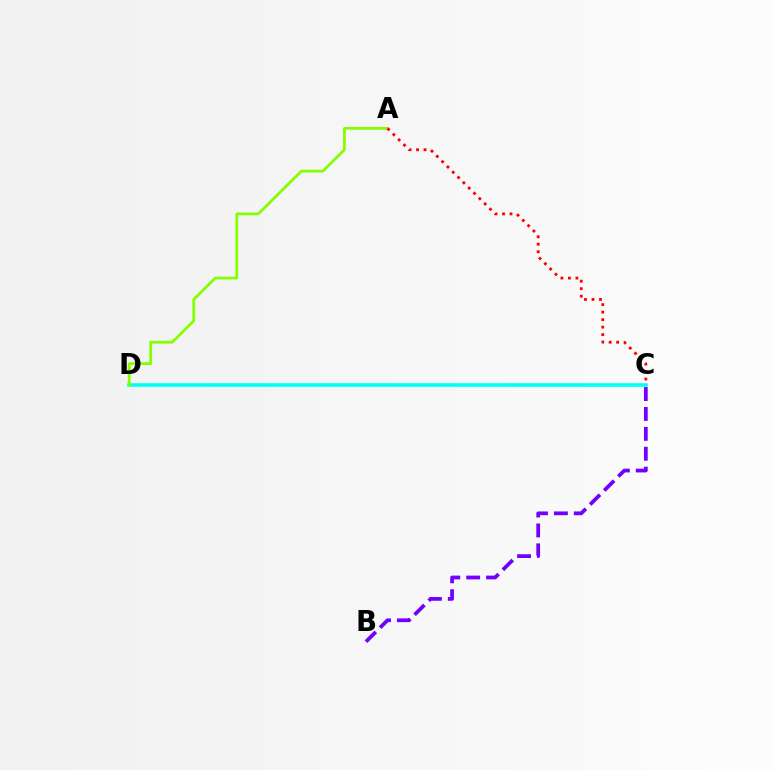{('C', 'D'): [{'color': '#00fff6', 'line_style': 'solid', 'thickness': 2.59}], ('A', 'D'): [{'color': '#84ff00', 'line_style': 'solid', 'thickness': 1.98}], ('A', 'C'): [{'color': '#ff0000', 'line_style': 'dotted', 'thickness': 2.04}], ('B', 'C'): [{'color': '#7200ff', 'line_style': 'dashed', 'thickness': 2.7}]}